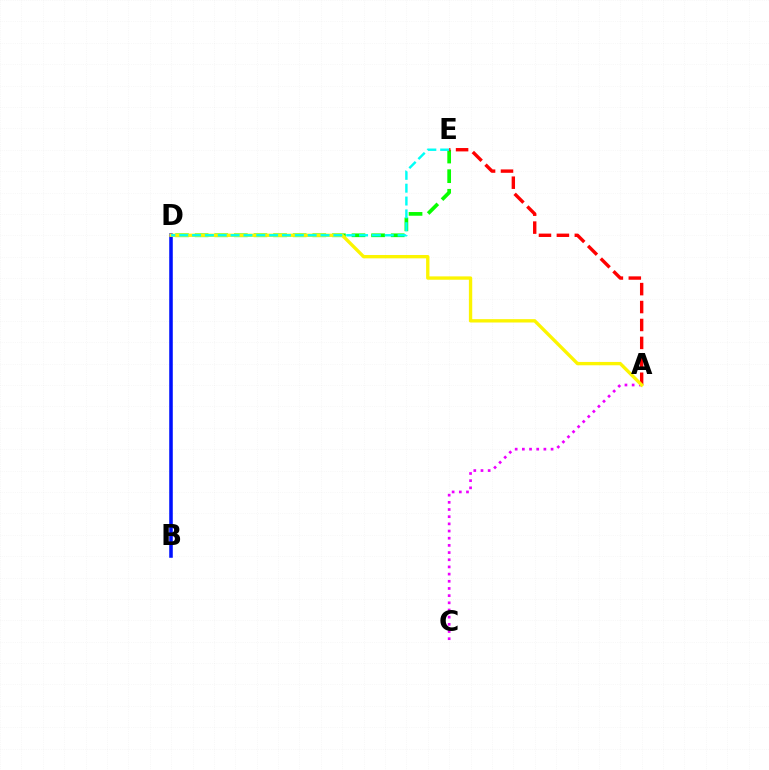{('D', 'E'): [{'color': '#08ff00', 'line_style': 'dashed', 'thickness': 2.66}, {'color': '#00fff6', 'line_style': 'dashed', 'thickness': 1.75}], ('A', 'C'): [{'color': '#ee00ff', 'line_style': 'dotted', 'thickness': 1.95}], ('A', 'E'): [{'color': '#ff0000', 'line_style': 'dashed', 'thickness': 2.44}], ('B', 'D'): [{'color': '#0010ff', 'line_style': 'solid', 'thickness': 2.56}], ('A', 'D'): [{'color': '#fcf500', 'line_style': 'solid', 'thickness': 2.41}]}